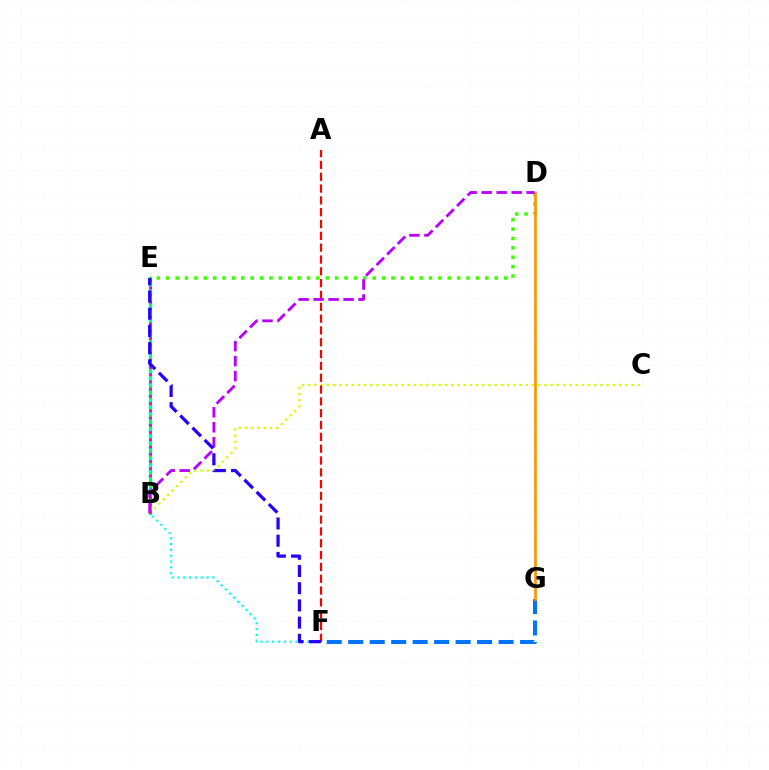{('B', 'C'): [{'color': '#d1ff00', 'line_style': 'dotted', 'thickness': 1.69}], ('D', 'E'): [{'color': '#3dff00', 'line_style': 'dotted', 'thickness': 2.55}], ('F', 'G'): [{'color': '#0074ff', 'line_style': 'dashed', 'thickness': 2.92}], ('B', 'E'): [{'color': '#00ff5c', 'line_style': 'solid', 'thickness': 2.27}, {'color': '#ff00ac', 'line_style': 'dotted', 'thickness': 1.97}], ('E', 'F'): [{'color': '#00fff6', 'line_style': 'dotted', 'thickness': 1.58}, {'color': '#2500ff', 'line_style': 'dashed', 'thickness': 2.34}], ('A', 'F'): [{'color': '#ff0000', 'line_style': 'dashed', 'thickness': 1.61}], ('D', 'G'): [{'color': '#ff9400', 'line_style': 'solid', 'thickness': 1.93}], ('B', 'D'): [{'color': '#b900ff', 'line_style': 'dashed', 'thickness': 2.04}]}